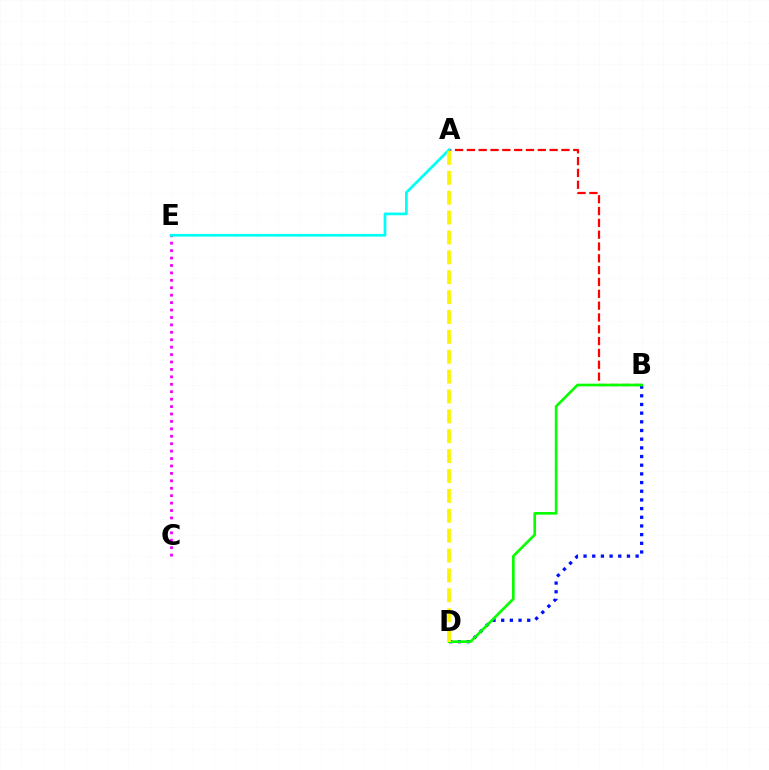{('A', 'B'): [{'color': '#ff0000', 'line_style': 'dashed', 'thickness': 1.61}], ('B', 'D'): [{'color': '#0010ff', 'line_style': 'dotted', 'thickness': 2.36}, {'color': '#08ff00', 'line_style': 'solid', 'thickness': 1.91}], ('C', 'E'): [{'color': '#ee00ff', 'line_style': 'dotted', 'thickness': 2.02}], ('A', 'E'): [{'color': '#00fff6', 'line_style': 'solid', 'thickness': 1.97}], ('A', 'D'): [{'color': '#fcf500', 'line_style': 'dashed', 'thickness': 2.7}]}